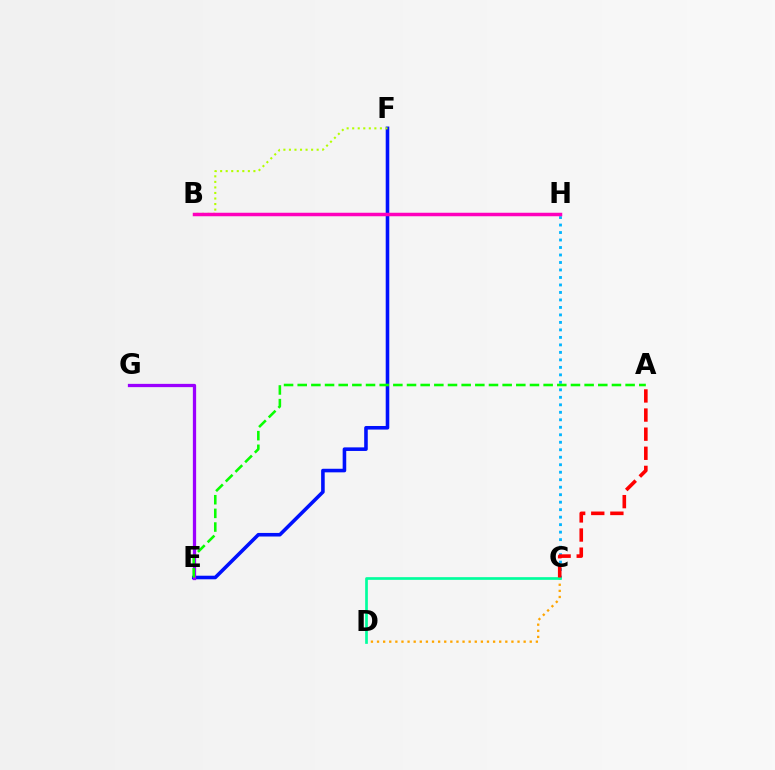{('C', 'H'): [{'color': '#00b5ff', 'line_style': 'dotted', 'thickness': 2.04}], ('E', 'F'): [{'color': '#0010ff', 'line_style': 'solid', 'thickness': 2.58}], ('C', 'D'): [{'color': '#ffa500', 'line_style': 'dotted', 'thickness': 1.66}, {'color': '#00ff9d', 'line_style': 'solid', 'thickness': 1.94}], ('E', 'G'): [{'color': '#9b00ff', 'line_style': 'solid', 'thickness': 2.35}], ('B', 'F'): [{'color': '#b3ff00', 'line_style': 'dotted', 'thickness': 1.51}], ('A', 'E'): [{'color': '#08ff00', 'line_style': 'dashed', 'thickness': 1.86}], ('B', 'H'): [{'color': '#ff00bd', 'line_style': 'solid', 'thickness': 2.52}], ('A', 'C'): [{'color': '#ff0000', 'line_style': 'dashed', 'thickness': 2.6}]}